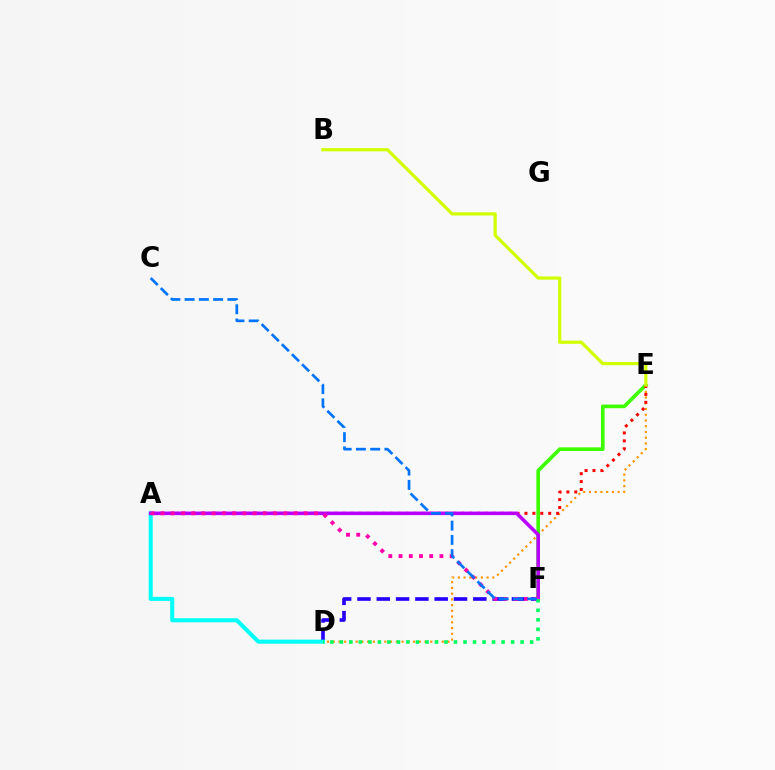{('D', 'E'): [{'color': '#ff9400', 'line_style': 'dotted', 'thickness': 1.56}], ('E', 'F'): [{'color': '#3dff00', 'line_style': 'solid', 'thickness': 2.64}], ('D', 'F'): [{'color': '#2500ff', 'line_style': 'dashed', 'thickness': 2.62}, {'color': '#00ff5c', 'line_style': 'dotted', 'thickness': 2.58}], ('A', 'E'): [{'color': '#ff0000', 'line_style': 'dotted', 'thickness': 2.15}], ('A', 'D'): [{'color': '#00fff6', 'line_style': 'solid', 'thickness': 2.93}], ('A', 'F'): [{'color': '#b900ff', 'line_style': 'solid', 'thickness': 2.56}, {'color': '#ff00ac', 'line_style': 'dotted', 'thickness': 2.78}], ('C', 'F'): [{'color': '#0074ff', 'line_style': 'dashed', 'thickness': 1.94}], ('B', 'E'): [{'color': '#d1ff00', 'line_style': 'solid', 'thickness': 2.3}]}